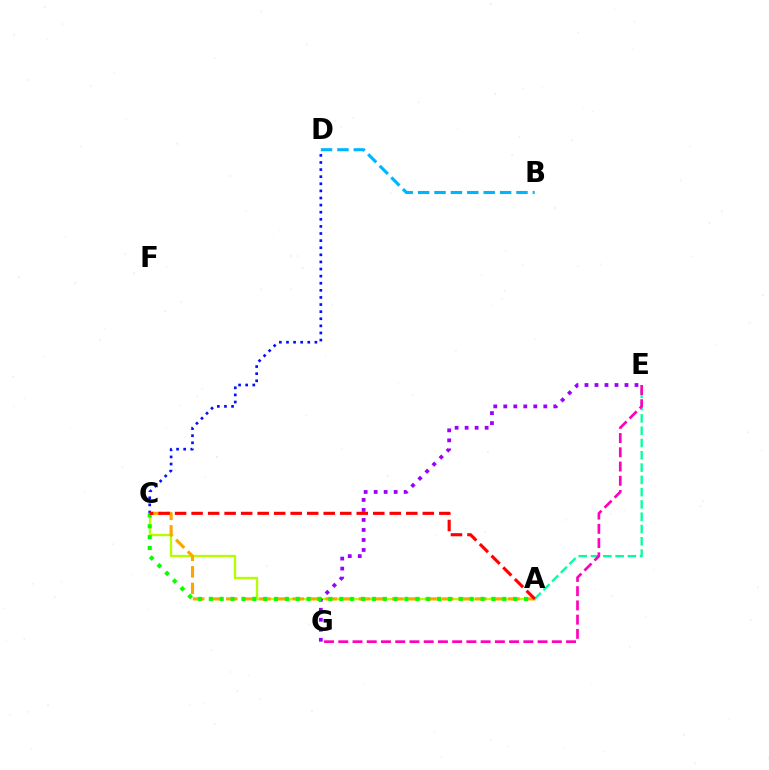{('A', 'C'): [{'color': '#b3ff00', 'line_style': 'solid', 'thickness': 1.69}, {'color': '#ffa500', 'line_style': 'dashed', 'thickness': 2.25}, {'color': '#08ff00', 'line_style': 'dotted', 'thickness': 2.95}, {'color': '#ff0000', 'line_style': 'dashed', 'thickness': 2.24}], ('C', 'D'): [{'color': '#0010ff', 'line_style': 'dotted', 'thickness': 1.93}], ('A', 'E'): [{'color': '#00ff9d', 'line_style': 'dashed', 'thickness': 1.67}], ('E', 'G'): [{'color': '#9b00ff', 'line_style': 'dotted', 'thickness': 2.72}, {'color': '#ff00bd', 'line_style': 'dashed', 'thickness': 1.93}], ('B', 'D'): [{'color': '#00b5ff', 'line_style': 'dashed', 'thickness': 2.23}]}